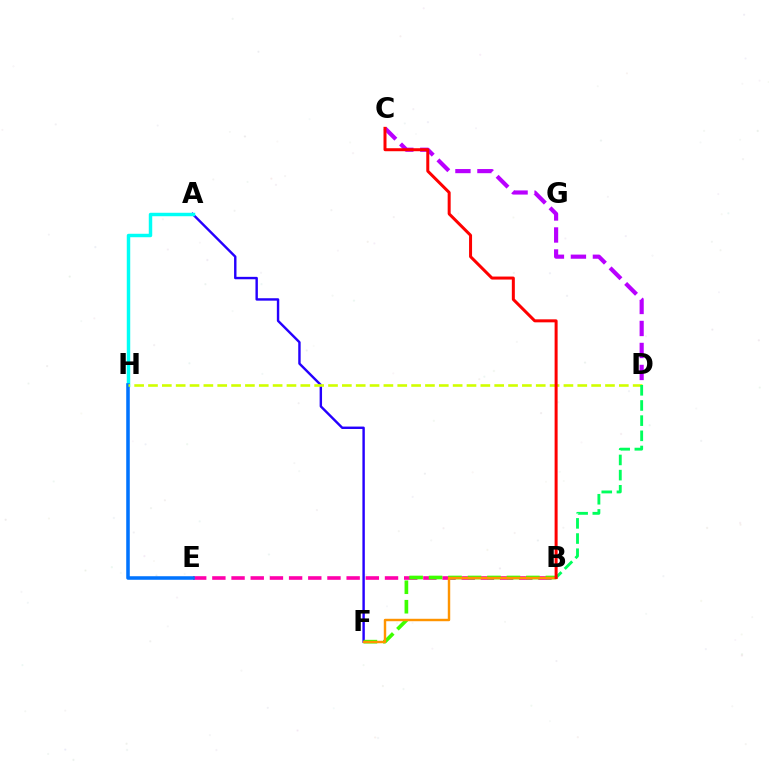{('A', 'F'): [{'color': '#2500ff', 'line_style': 'solid', 'thickness': 1.74}], ('B', 'E'): [{'color': '#ff00ac', 'line_style': 'dashed', 'thickness': 2.61}], ('A', 'H'): [{'color': '#00fff6', 'line_style': 'solid', 'thickness': 2.49}], ('B', 'F'): [{'color': '#3dff00', 'line_style': 'dashed', 'thickness': 2.64}, {'color': '#ff9400', 'line_style': 'solid', 'thickness': 1.76}], ('E', 'H'): [{'color': '#0074ff', 'line_style': 'solid', 'thickness': 2.55}], ('D', 'H'): [{'color': '#d1ff00', 'line_style': 'dashed', 'thickness': 1.88}], ('B', 'D'): [{'color': '#00ff5c', 'line_style': 'dashed', 'thickness': 2.06}], ('C', 'D'): [{'color': '#b900ff', 'line_style': 'dashed', 'thickness': 2.99}], ('B', 'C'): [{'color': '#ff0000', 'line_style': 'solid', 'thickness': 2.16}]}